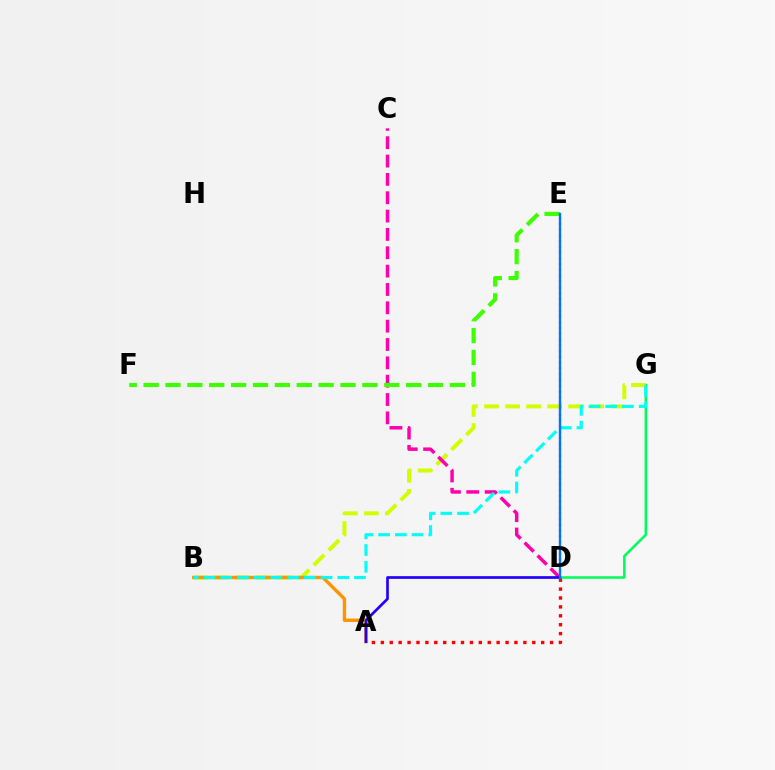{('D', 'G'): [{'color': '#00ff5c', 'line_style': 'solid', 'thickness': 1.83}], ('B', 'G'): [{'color': '#d1ff00', 'line_style': 'dashed', 'thickness': 2.86}, {'color': '#00fff6', 'line_style': 'dashed', 'thickness': 2.27}], ('A', 'D'): [{'color': '#ff0000', 'line_style': 'dotted', 'thickness': 2.42}, {'color': '#2500ff', 'line_style': 'solid', 'thickness': 1.94}], ('C', 'D'): [{'color': '#ff00ac', 'line_style': 'dashed', 'thickness': 2.49}], ('E', 'F'): [{'color': '#3dff00', 'line_style': 'dashed', 'thickness': 2.97}], ('A', 'B'): [{'color': '#ff9400', 'line_style': 'solid', 'thickness': 2.44}], ('D', 'E'): [{'color': '#b900ff', 'line_style': 'dotted', 'thickness': 1.57}, {'color': '#0074ff', 'line_style': 'solid', 'thickness': 1.71}]}